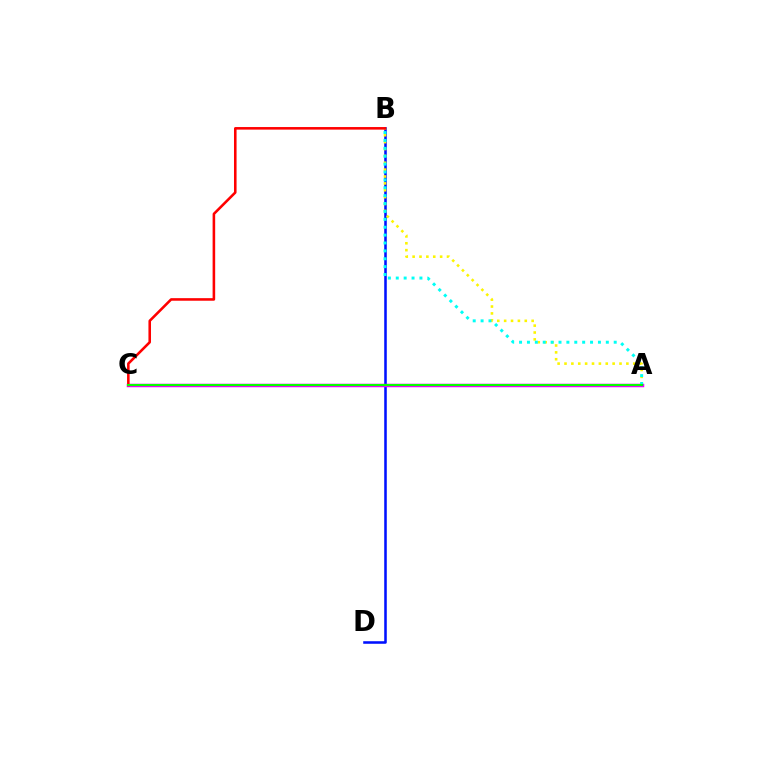{('B', 'D'): [{'color': '#0010ff', 'line_style': 'solid', 'thickness': 1.84}], ('A', 'B'): [{'color': '#fcf500', 'line_style': 'dotted', 'thickness': 1.87}, {'color': '#00fff6', 'line_style': 'dotted', 'thickness': 2.14}], ('A', 'C'): [{'color': '#ee00ff', 'line_style': 'solid', 'thickness': 2.51}, {'color': '#08ff00', 'line_style': 'solid', 'thickness': 1.51}], ('B', 'C'): [{'color': '#ff0000', 'line_style': 'solid', 'thickness': 1.85}]}